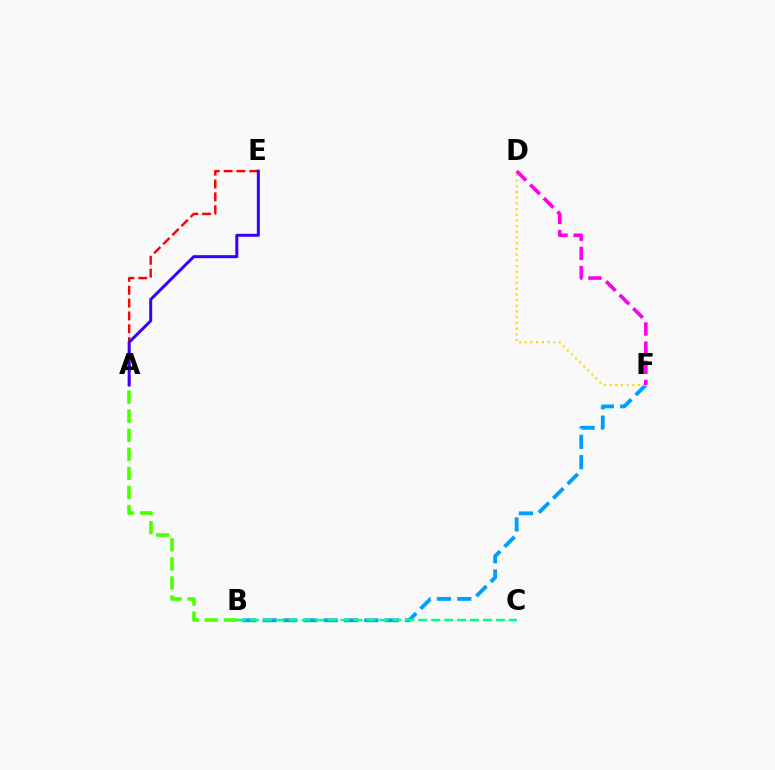{('B', 'F'): [{'color': '#009eff', 'line_style': 'dashed', 'thickness': 2.76}], ('A', 'E'): [{'color': '#ff0000', 'line_style': 'dashed', 'thickness': 1.75}, {'color': '#3700ff', 'line_style': 'solid', 'thickness': 2.15}], ('D', 'F'): [{'color': '#ffd500', 'line_style': 'dotted', 'thickness': 1.55}, {'color': '#ff00ed', 'line_style': 'dashed', 'thickness': 2.6}], ('A', 'B'): [{'color': '#4fff00', 'line_style': 'dashed', 'thickness': 2.59}], ('B', 'C'): [{'color': '#00ff86', 'line_style': 'dashed', 'thickness': 1.76}]}